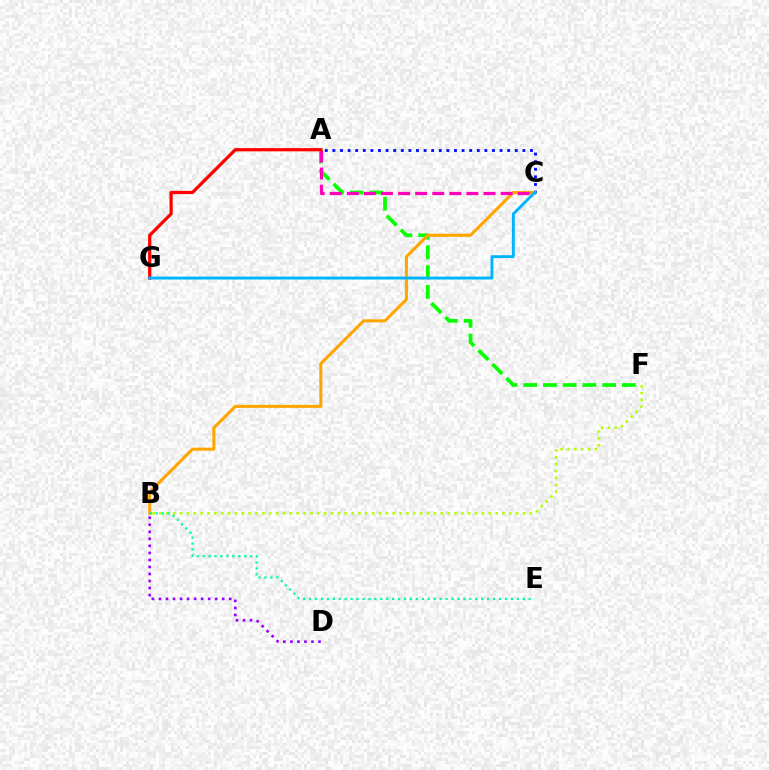{('A', 'F'): [{'color': '#08ff00', 'line_style': 'dashed', 'thickness': 2.68}], ('A', 'C'): [{'color': '#0010ff', 'line_style': 'dotted', 'thickness': 2.06}, {'color': '#ff00bd', 'line_style': 'dashed', 'thickness': 2.32}], ('B', 'C'): [{'color': '#ffa500', 'line_style': 'solid', 'thickness': 2.21}], ('B', 'F'): [{'color': '#b3ff00', 'line_style': 'dotted', 'thickness': 1.86}], ('B', 'D'): [{'color': '#9b00ff', 'line_style': 'dotted', 'thickness': 1.91}], ('A', 'G'): [{'color': '#ff0000', 'line_style': 'solid', 'thickness': 2.31}], ('B', 'E'): [{'color': '#00ff9d', 'line_style': 'dotted', 'thickness': 1.61}], ('C', 'G'): [{'color': '#00b5ff', 'line_style': 'solid', 'thickness': 2.1}]}